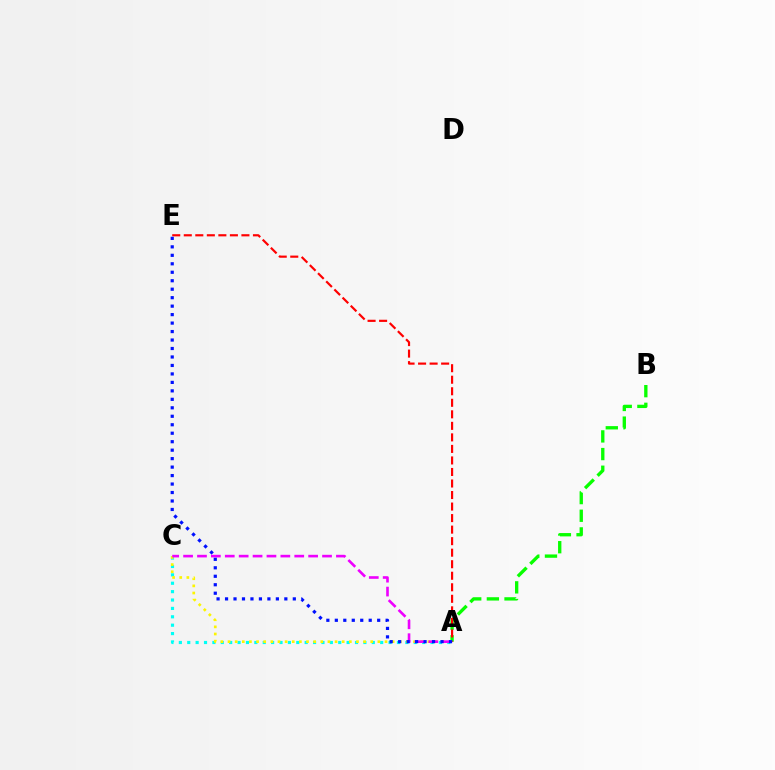{('A', 'C'): [{'color': '#00fff6', 'line_style': 'dotted', 'thickness': 2.28}, {'color': '#fcf500', 'line_style': 'dotted', 'thickness': 1.94}, {'color': '#ee00ff', 'line_style': 'dashed', 'thickness': 1.89}], ('A', 'B'): [{'color': '#08ff00', 'line_style': 'dashed', 'thickness': 2.4}], ('A', 'E'): [{'color': '#ff0000', 'line_style': 'dashed', 'thickness': 1.57}, {'color': '#0010ff', 'line_style': 'dotted', 'thickness': 2.3}]}